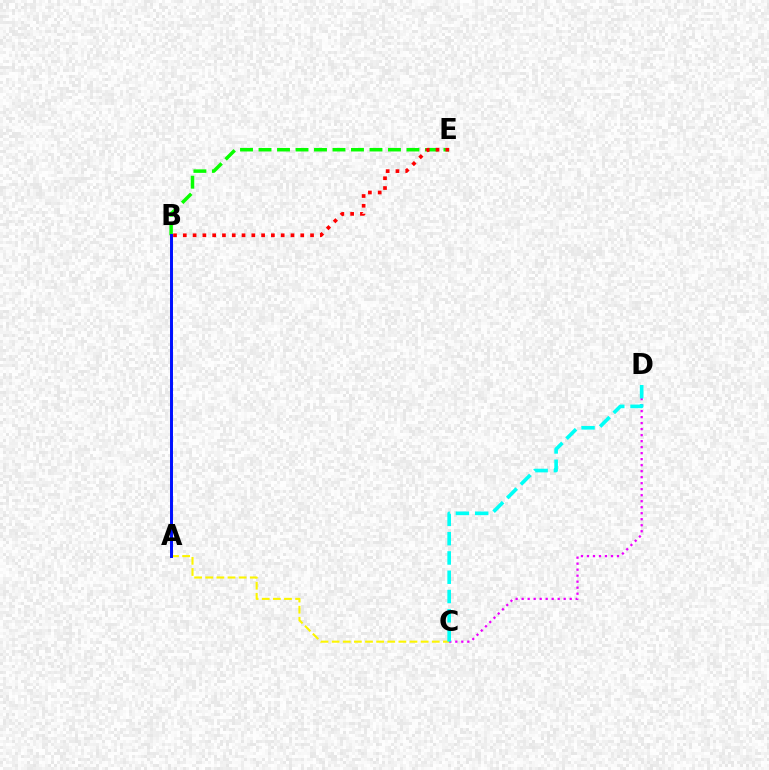{('B', 'E'): [{'color': '#08ff00', 'line_style': 'dashed', 'thickness': 2.51}, {'color': '#ff0000', 'line_style': 'dotted', 'thickness': 2.66}], ('A', 'C'): [{'color': '#fcf500', 'line_style': 'dashed', 'thickness': 1.51}], ('C', 'D'): [{'color': '#ee00ff', 'line_style': 'dotted', 'thickness': 1.63}, {'color': '#00fff6', 'line_style': 'dashed', 'thickness': 2.62}], ('A', 'B'): [{'color': '#0010ff', 'line_style': 'solid', 'thickness': 2.14}]}